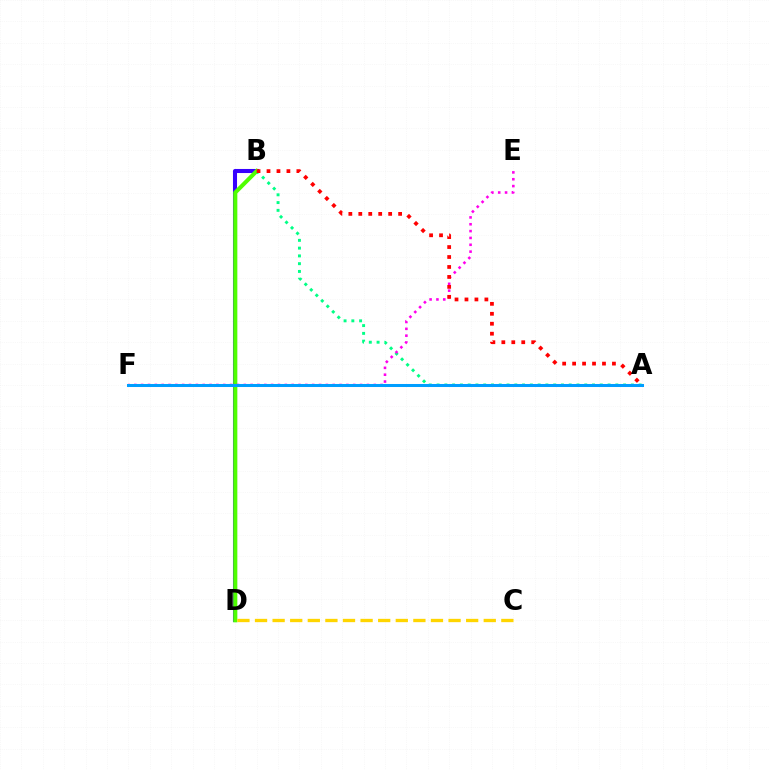{('B', 'D'): [{'color': '#3700ff', 'line_style': 'solid', 'thickness': 2.93}, {'color': '#4fff00', 'line_style': 'solid', 'thickness': 2.93}], ('A', 'B'): [{'color': '#00ff86', 'line_style': 'dotted', 'thickness': 2.11}, {'color': '#ff0000', 'line_style': 'dotted', 'thickness': 2.7}], ('E', 'F'): [{'color': '#ff00ed', 'line_style': 'dotted', 'thickness': 1.86}], ('C', 'D'): [{'color': '#ffd500', 'line_style': 'dashed', 'thickness': 2.39}], ('A', 'F'): [{'color': '#009eff', 'line_style': 'solid', 'thickness': 2.18}]}